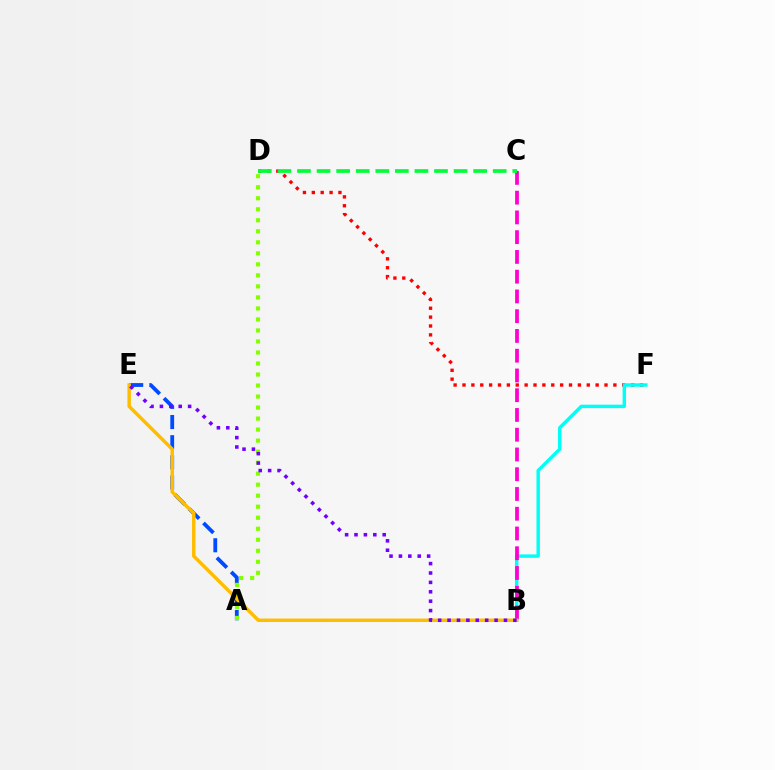{('D', 'F'): [{'color': '#ff0000', 'line_style': 'dotted', 'thickness': 2.41}], ('A', 'E'): [{'color': '#004bff', 'line_style': 'dashed', 'thickness': 2.74}], ('B', 'F'): [{'color': '#00fff6', 'line_style': 'solid', 'thickness': 2.47}], ('A', 'D'): [{'color': '#84ff00', 'line_style': 'dotted', 'thickness': 2.99}], ('B', 'C'): [{'color': '#ff00cf', 'line_style': 'dashed', 'thickness': 2.68}], ('B', 'E'): [{'color': '#ffbd00', 'line_style': 'solid', 'thickness': 2.5}, {'color': '#7200ff', 'line_style': 'dotted', 'thickness': 2.55}], ('C', 'D'): [{'color': '#00ff39', 'line_style': 'dashed', 'thickness': 2.66}]}